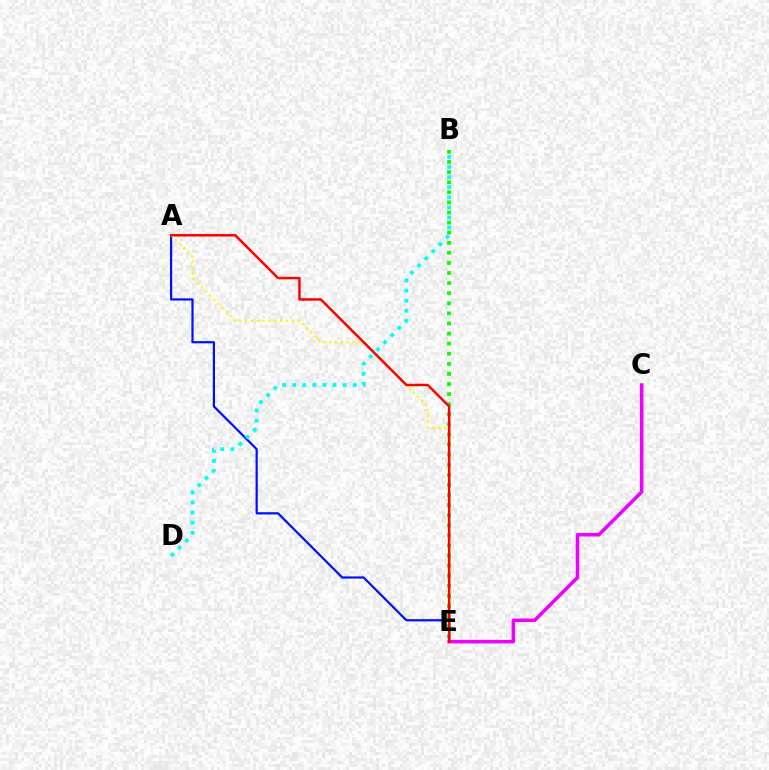{('A', 'E'): [{'color': '#0010ff', 'line_style': 'solid', 'thickness': 1.59}, {'color': '#fcf500', 'line_style': 'dotted', 'thickness': 1.58}, {'color': '#ff0000', 'line_style': 'solid', 'thickness': 1.8}], ('C', 'E'): [{'color': '#ee00ff', 'line_style': 'solid', 'thickness': 2.54}], ('B', 'E'): [{'color': '#08ff00', 'line_style': 'dotted', 'thickness': 2.74}], ('B', 'D'): [{'color': '#00fff6', 'line_style': 'dotted', 'thickness': 2.74}]}